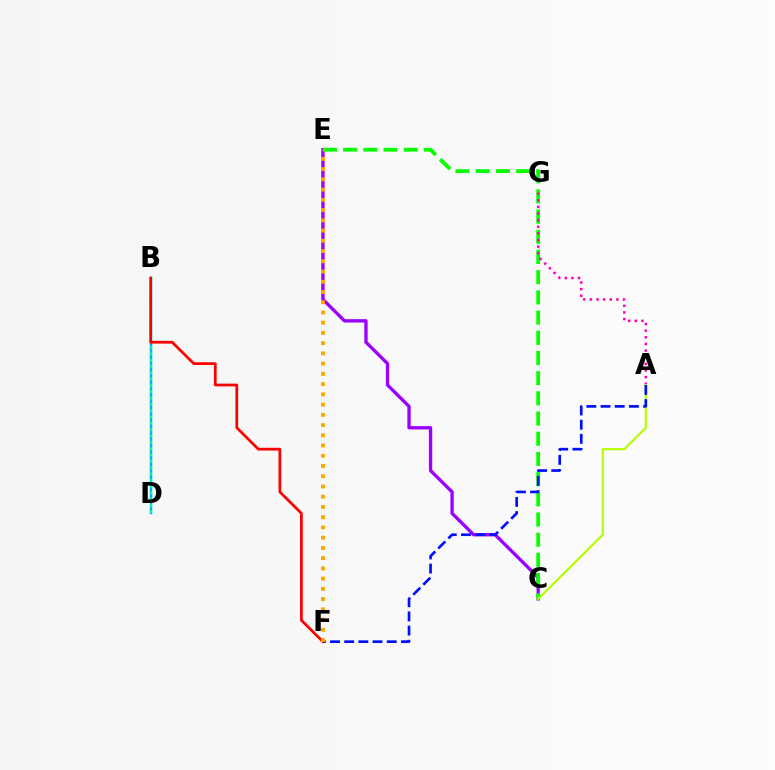{('C', 'E'): [{'color': '#9b00ff', 'line_style': 'solid', 'thickness': 2.4}, {'color': '#08ff00', 'line_style': 'dashed', 'thickness': 2.74}], ('B', 'D'): [{'color': '#00b5ff', 'line_style': 'solid', 'thickness': 1.75}, {'color': '#00ff9d', 'line_style': 'dotted', 'thickness': 1.72}], ('A', 'G'): [{'color': '#ff00bd', 'line_style': 'dotted', 'thickness': 1.8}], ('A', 'C'): [{'color': '#b3ff00', 'line_style': 'solid', 'thickness': 1.57}], ('A', 'F'): [{'color': '#0010ff', 'line_style': 'dashed', 'thickness': 1.93}], ('B', 'F'): [{'color': '#ff0000', 'line_style': 'solid', 'thickness': 1.97}], ('E', 'F'): [{'color': '#ffa500', 'line_style': 'dotted', 'thickness': 2.78}]}